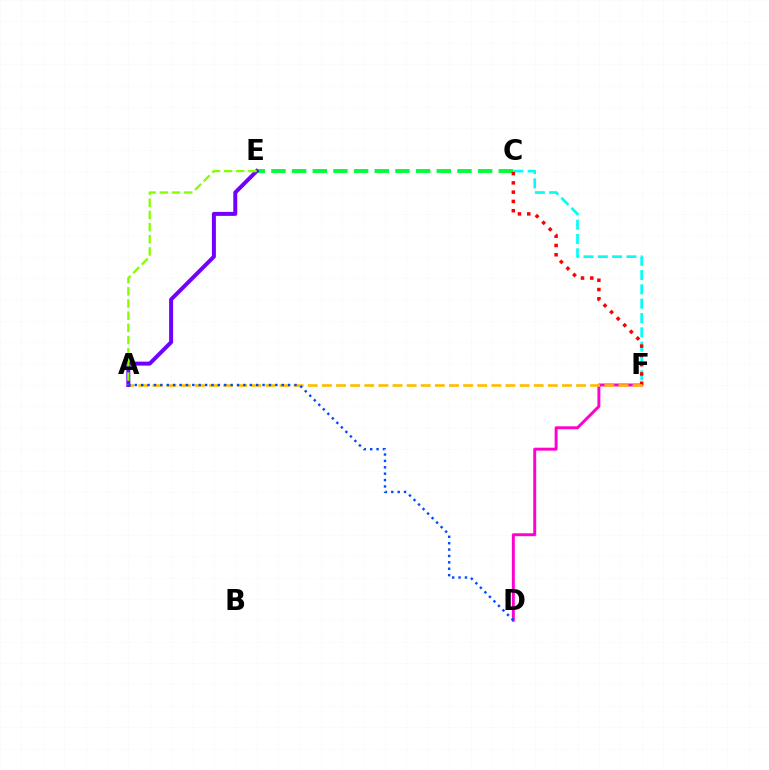{('D', 'F'): [{'color': '#ff00cf', 'line_style': 'solid', 'thickness': 2.11}], ('C', 'F'): [{'color': '#00fff6', 'line_style': 'dashed', 'thickness': 1.95}, {'color': '#ff0000', 'line_style': 'dotted', 'thickness': 2.52}], ('C', 'E'): [{'color': '#00ff39', 'line_style': 'dashed', 'thickness': 2.81}], ('A', 'F'): [{'color': '#ffbd00', 'line_style': 'dashed', 'thickness': 1.92}], ('A', 'E'): [{'color': '#7200ff', 'line_style': 'solid', 'thickness': 2.86}, {'color': '#84ff00', 'line_style': 'dashed', 'thickness': 1.65}], ('A', 'D'): [{'color': '#004bff', 'line_style': 'dotted', 'thickness': 1.74}]}